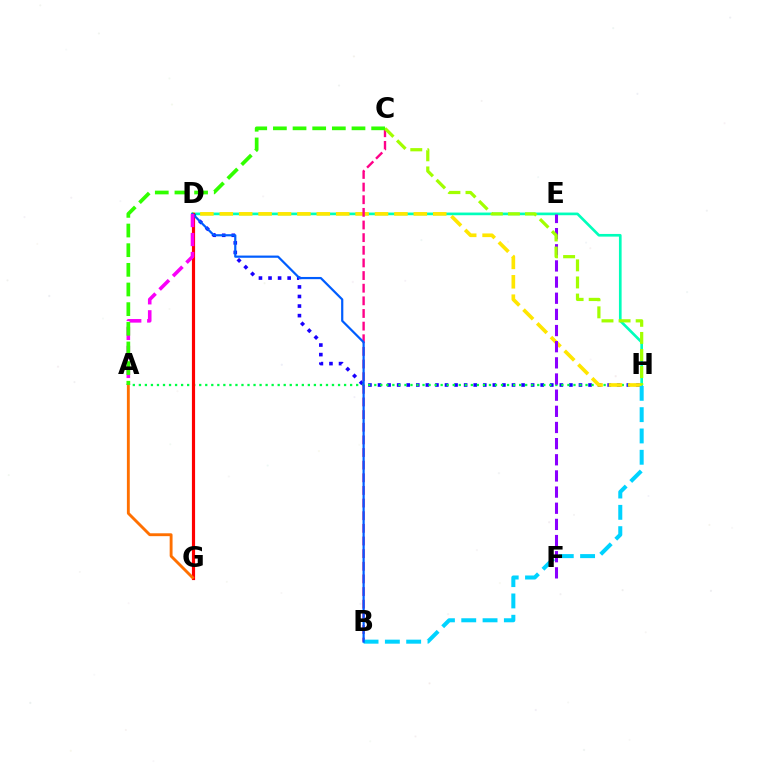{('D', 'H'): [{'color': '#00ffbb', 'line_style': 'solid', 'thickness': 1.92}, {'color': '#1900ff', 'line_style': 'dotted', 'thickness': 2.6}, {'color': '#ffe600', 'line_style': 'dashed', 'thickness': 2.64}], ('A', 'H'): [{'color': '#00ff45', 'line_style': 'dotted', 'thickness': 1.64}], ('D', 'G'): [{'color': '#ff0000', 'line_style': 'solid', 'thickness': 2.28}], ('B', 'C'): [{'color': '#ff0088', 'line_style': 'dashed', 'thickness': 1.72}], ('A', 'G'): [{'color': '#ff7000', 'line_style': 'solid', 'thickness': 2.07}], ('E', 'F'): [{'color': '#8a00ff', 'line_style': 'dashed', 'thickness': 2.19}], ('C', 'H'): [{'color': '#a2ff00', 'line_style': 'dashed', 'thickness': 2.32}], ('B', 'H'): [{'color': '#00d3ff', 'line_style': 'dashed', 'thickness': 2.89}], ('B', 'D'): [{'color': '#005dff', 'line_style': 'solid', 'thickness': 1.59}], ('A', 'D'): [{'color': '#fa00f9', 'line_style': 'dashed', 'thickness': 2.58}], ('A', 'C'): [{'color': '#31ff00', 'line_style': 'dashed', 'thickness': 2.67}]}